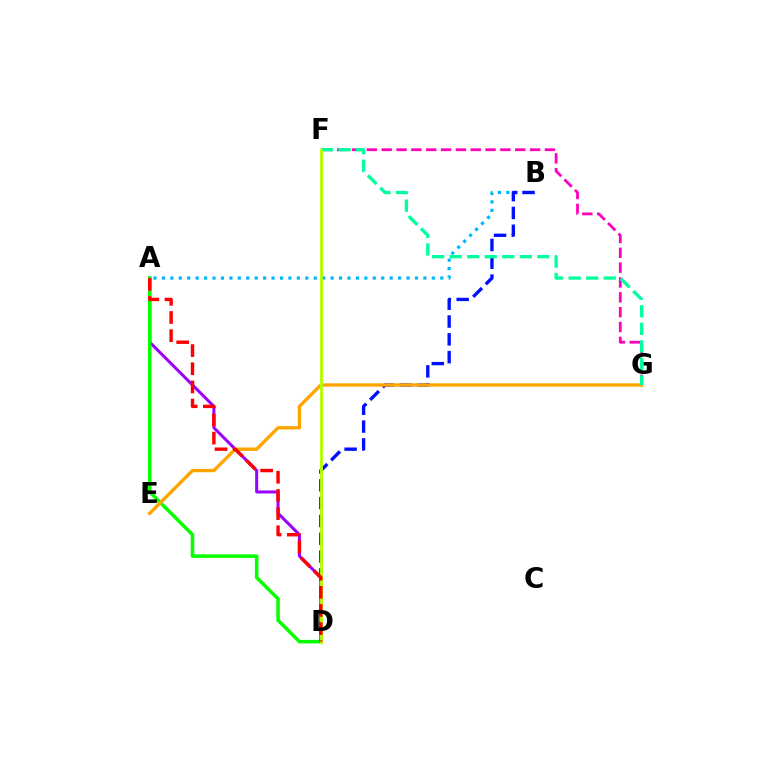{('A', 'B'): [{'color': '#00b5ff', 'line_style': 'dotted', 'thickness': 2.29}], ('B', 'D'): [{'color': '#0010ff', 'line_style': 'dashed', 'thickness': 2.42}], ('A', 'D'): [{'color': '#9b00ff', 'line_style': 'solid', 'thickness': 2.17}, {'color': '#08ff00', 'line_style': 'solid', 'thickness': 2.54}, {'color': '#ff0000', 'line_style': 'dashed', 'thickness': 2.47}], ('F', 'G'): [{'color': '#ff00bd', 'line_style': 'dashed', 'thickness': 2.02}, {'color': '#00ff9d', 'line_style': 'dashed', 'thickness': 2.38}], ('E', 'G'): [{'color': '#ffa500', 'line_style': 'solid', 'thickness': 2.42}], ('D', 'F'): [{'color': '#b3ff00', 'line_style': 'solid', 'thickness': 2.06}]}